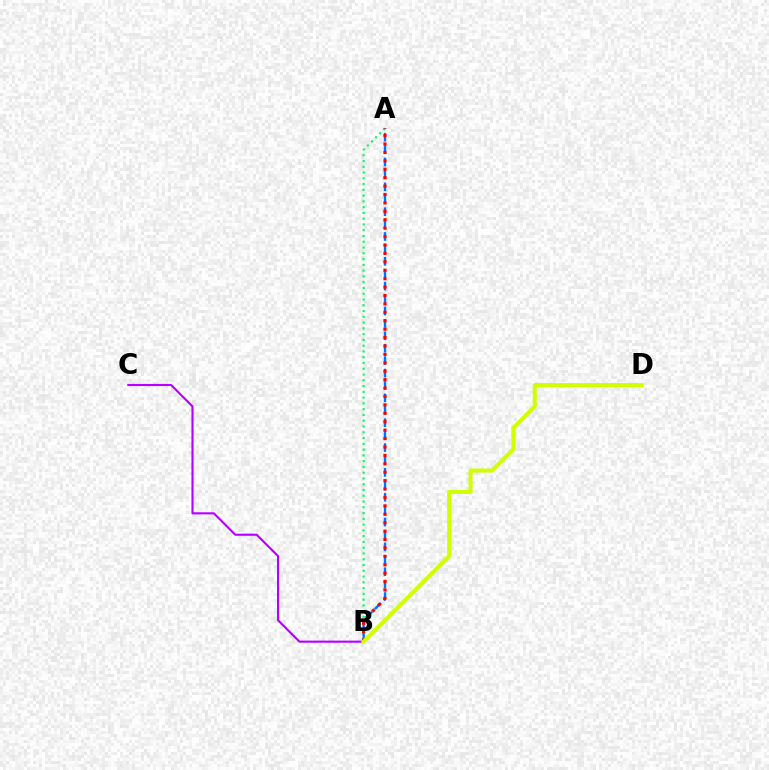{('A', 'B'): [{'color': '#00ff5c', 'line_style': 'dotted', 'thickness': 1.57}, {'color': '#0074ff', 'line_style': 'dashed', 'thickness': 1.69}, {'color': '#ff0000', 'line_style': 'dotted', 'thickness': 2.29}], ('B', 'C'): [{'color': '#b900ff', 'line_style': 'solid', 'thickness': 1.53}], ('B', 'D'): [{'color': '#d1ff00', 'line_style': 'solid', 'thickness': 2.9}]}